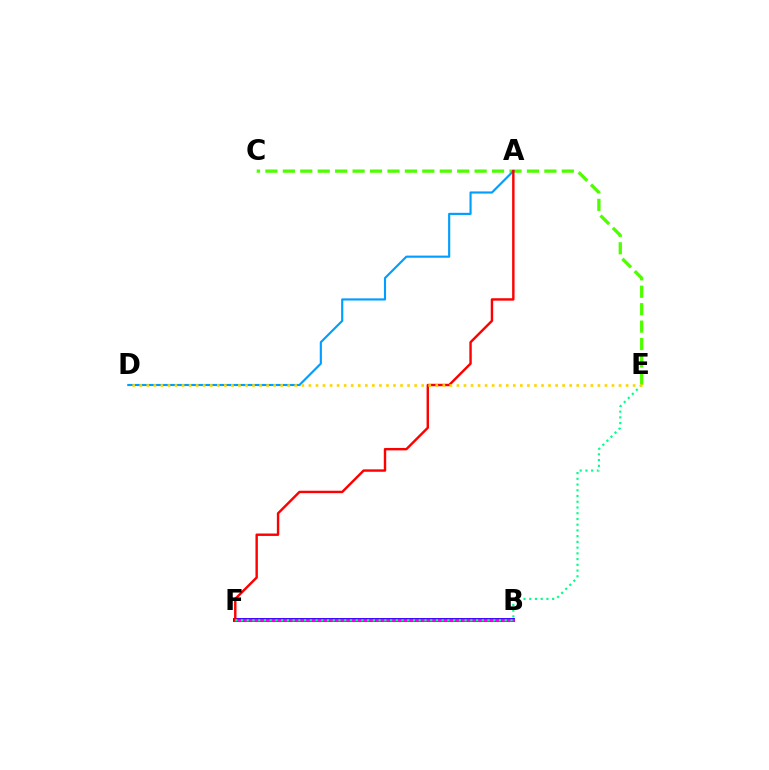{('C', 'E'): [{'color': '#4fff00', 'line_style': 'dashed', 'thickness': 2.37}], ('B', 'F'): [{'color': '#3700ff', 'line_style': 'solid', 'thickness': 2.82}, {'color': '#ff00ed', 'line_style': 'solid', 'thickness': 1.86}], ('A', 'D'): [{'color': '#009eff', 'line_style': 'solid', 'thickness': 1.54}], ('A', 'F'): [{'color': '#ff0000', 'line_style': 'solid', 'thickness': 1.74}], ('E', 'F'): [{'color': '#00ff86', 'line_style': 'dotted', 'thickness': 1.56}], ('D', 'E'): [{'color': '#ffd500', 'line_style': 'dotted', 'thickness': 1.91}]}